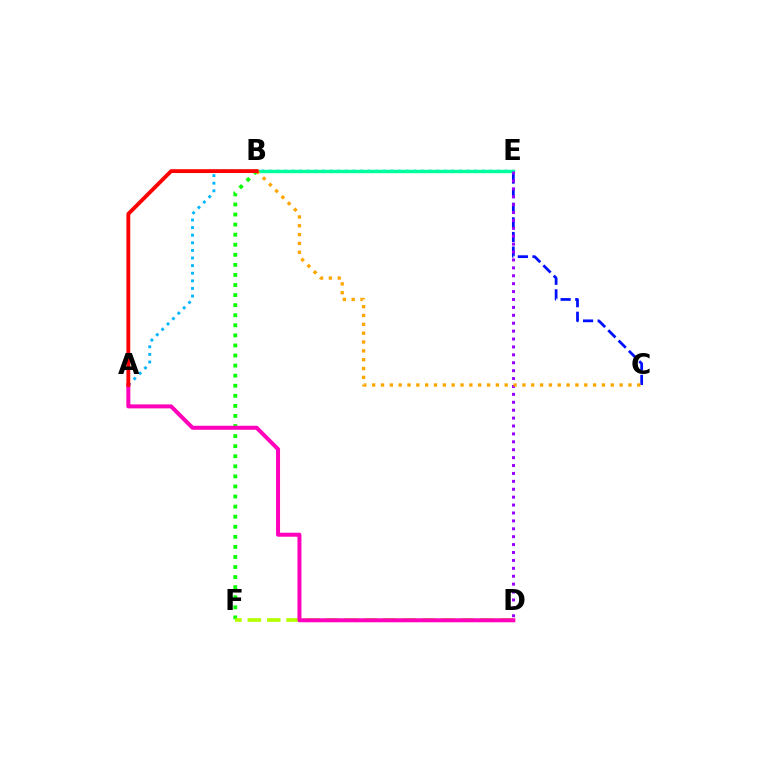{('A', 'E'): [{'color': '#00b5ff', 'line_style': 'dotted', 'thickness': 2.07}], ('B', 'F'): [{'color': '#08ff00', 'line_style': 'dotted', 'thickness': 2.74}], ('C', 'E'): [{'color': '#0010ff', 'line_style': 'dashed', 'thickness': 1.98}], ('B', 'E'): [{'color': '#00ff9d', 'line_style': 'solid', 'thickness': 2.46}], ('D', 'E'): [{'color': '#9b00ff', 'line_style': 'dotted', 'thickness': 2.15}], ('D', 'F'): [{'color': '#b3ff00', 'line_style': 'dashed', 'thickness': 2.63}], ('A', 'D'): [{'color': '#ff00bd', 'line_style': 'solid', 'thickness': 2.87}], ('B', 'C'): [{'color': '#ffa500', 'line_style': 'dotted', 'thickness': 2.4}], ('A', 'B'): [{'color': '#ff0000', 'line_style': 'solid', 'thickness': 2.76}]}